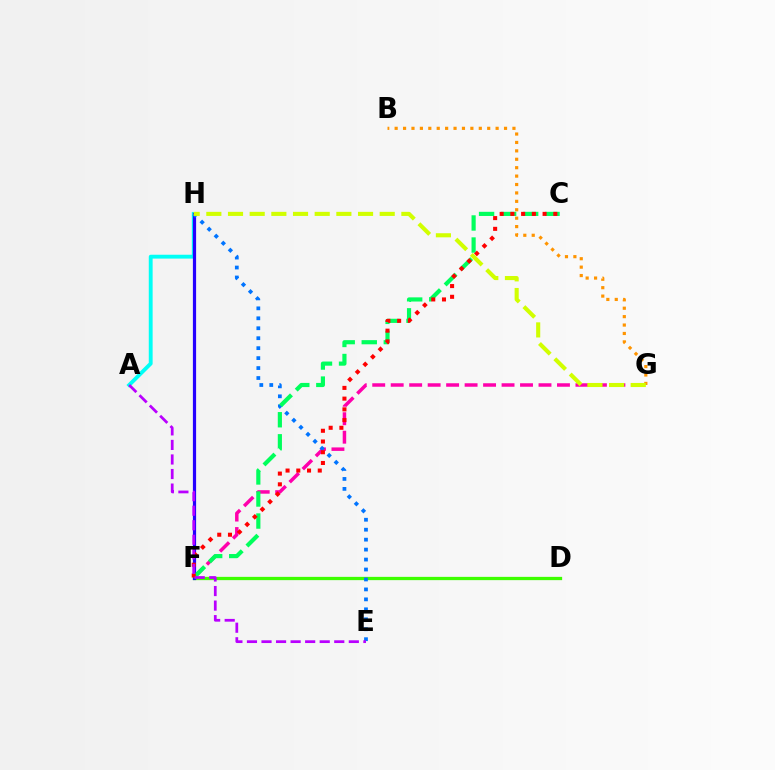{('A', 'H'): [{'color': '#00fff6', 'line_style': 'solid', 'thickness': 2.78}], ('F', 'G'): [{'color': '#ff00ac', 'line_style': 'dashed', 'thickness': 2.51}], ('D', 'F'): [{'color': '#3dff00', 'line_style': 'solid', 'thickness': 2.36}], ('F', 'H'): [{'color': '#2500ff', 'line_style': 'solid', 'thickness': 2.31}], ('B', 'G'): [{'color': '#ff9400', 'line_style': 'dotted', 'thickness': 2.29}], ('E', 'H'): [{'color': '#0074ff', 'line_style': 'dotted', 'thickness': 2.7}], ('C', 'F'): [{'color': '#00ff5c', 'line_style': 'dashed', 'thickness': 3.0}, {'color': '#ff0000', 'line_style': 'dotted', 'thickness': 2.92}], ('A', 'E'): [{'color': '#b900ff', 'line_style': 'dashed', 'thickness': 1.98}], ('G', 'H'): [{'color': '#d1ff00', 'line_style': 'dashed', 'thickness': 2.94}]}